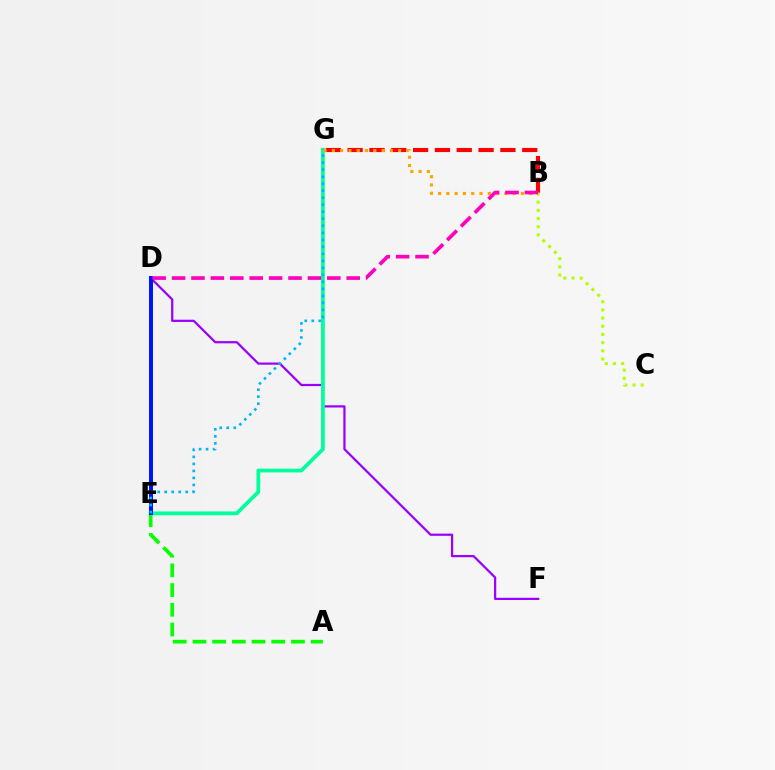{('D', 'F'): [{'color': '#9b00ff', 'line_style': 'solid', 'thickness': 1.61}], ('A', 'E'): [{'color': '#08ff00', 'line_style': 'dashed', 'thickness': 2.68}], ('B', 'G'): [{'color': '#ff0000', 'line_style': 'dashed', 'thickness': 2.96}, {'color': '#ffa500', 'line_style': 'dotted', 'thickness': 2.25}], ('E', 'G'): [{'color': '#00ff9d', 'line_style': 'solid', 'thickness': 2.71}, {'color': '#00b5ff', 'line_style': 'dotted', 'thickness': 1.91}], ('D', 'E'): [{'color': '#0010ff', 'line_style': 'solid', 'thickness': 2.85}], ('B', 'C'): [{'color': '#b3ff00', 'line_style': 'dotted', 'thickness': 2.22}], ('B', 'D'): [{'color': '#ff00bd', 'line_style': 'dashed', 'thickness': 2.64}]}